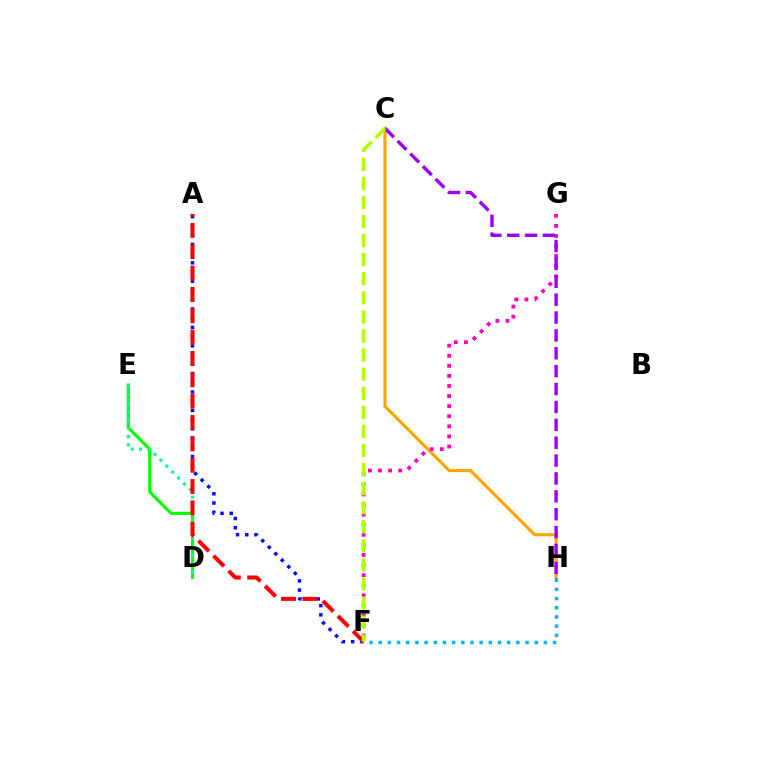{('D', 'E'): [{'color': '#08ff00', 'line_style': 'solid', 'thickness': 2.26}, {'color': '#00ff9d', 'line_style': 'dotted', 'thickness': 2.26}], ('C', 'H'): [{'color': '#ffa500', 'line_style': 'solid', 'thickness': 2.26}, {'color': '#9b00ff', 'line_style': 'dashed', 'thickness': 2.43}], ('F', 'G'): [{'color': '#ff00bd', 'line_style': 'dotted', 'thickness': 2.74}], ('A', 'F'): [{'color': '#0010ff', 'line_style': 'dotted', 'thickness': 2.51}, {'color': '#ff0000', 'line_style': 'dashed', 'thickness': 2.9}], ('C', 'F'): [{'color': '#b3ff00', 'line_style': 'dashed', 'thickness': 2.59}], ('F', 'H'): [{'color': '#00b5ff', 'line_style': 'dotted', 'thickness': 2.49}]}